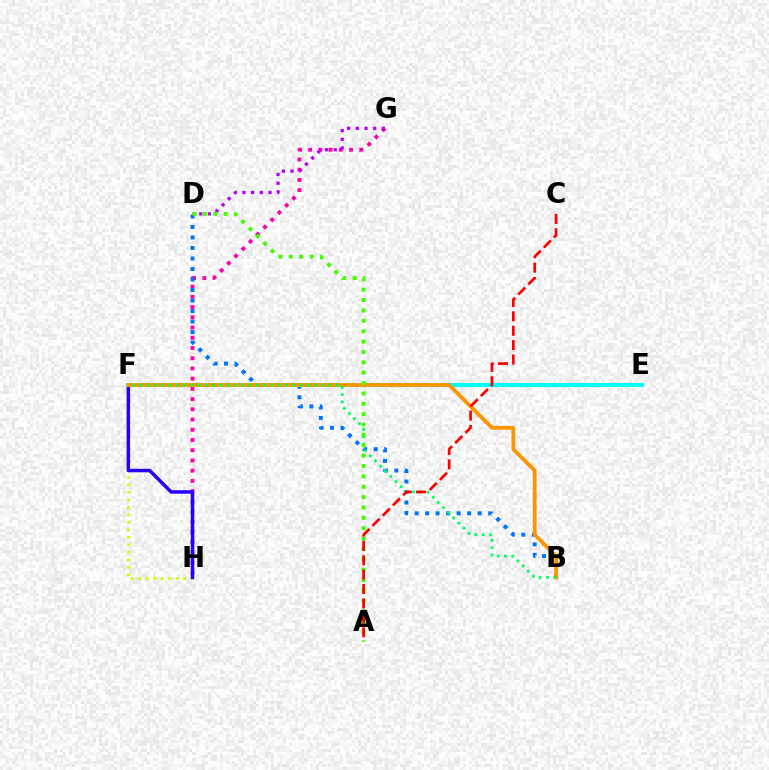{('G', 'H'): [{'color': '#ff00ac', 'line_style': 'dotted', 'thickness': 2.78}], ('F', 'H'): [{'color': '#d1ff00', 'line_style': 'dotted', 'thickness': 2.03}, {'color': '#2500ff', 'line_style': 'solid', 'thickness': 2.5}], ('B', 'D'): [{'color': '#0074ff', 'line_style': 'dotted', 'thickness': 2.86}], ('E', 'F'): [{'color': '#00fff6', 'line_style': 'solid', 'thickness': 2.94}], ('B', 'F'): [{'color': '#ff9400', 'line_style': 'solid', 'thickness': 2.72}, {'color': '#00ff5c', 'line_style': 'dotted', 'thickness': 1.98}], ('D', 'G'): [{'color': '#b900ff', 'line_style': 'dotted', 'thickness': 2.36}], ('A', 'D'): [{'color': '#3dff00', 'line_style': 'dotted', 'thickness': 2.82}], ('A', 'C'): [{'color': '#ff0000', 'line_style': 'dashed', 'thickness': 1.96}]}